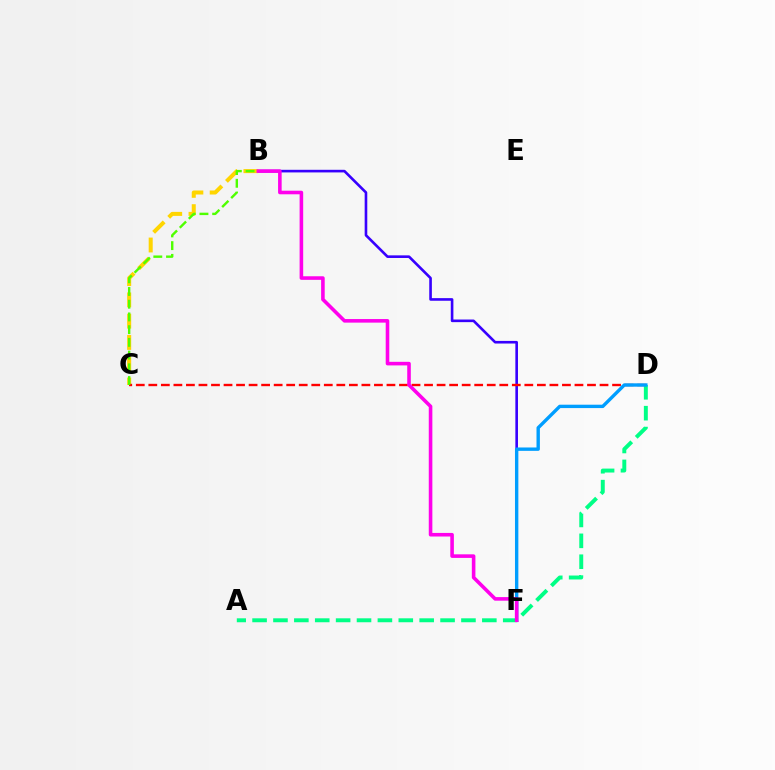{('B', 'F'): [{'color': '#3700ff', 'line_style': 'solid', 'thickness': 1.89}, {'color': '#ff00ed', 'line_style': 'solid', 'thickness': 2.58}], ('B', 'C'): [{'color': '#ffd500', 'line_style': 'dashed', 'thickness': 2.89}, {'color': '#4fff00', 'line_style': 'dashed', 'thickness': 1.73}], ('C', 'D'): [{'color': '#ff0000', 'line_style': 'dashed', 'thickness': 1.7}], ('A', 'D'): [{'color': '#00ff86', 'line_style': 'dashed', 'thickness': 2.84}], ('D', 'F'): [{'color': '#009eff', 'line_style': 'solid', 'thickness': 2.43}]}